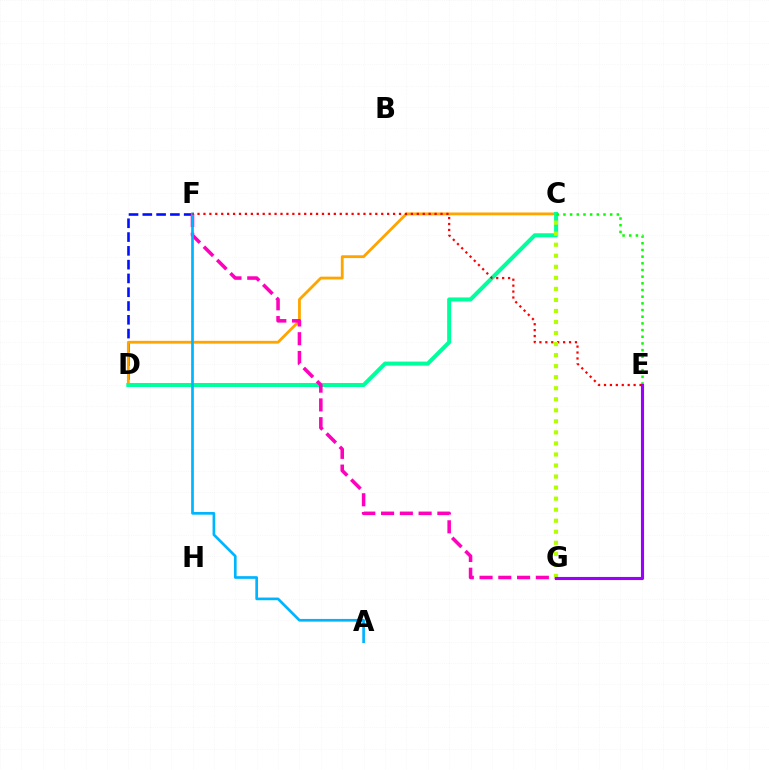{('D', 'F'): [{'color': '#0010ff', 'line_style': 'dashed', 'thickness': 1.87}], ('C', 'D'): [{'color': '#ffa500', 'line_style': 'solid', 'thickness': 2.03}, {'color': '#00ff9d', 'line_style': 'solid', 'thickness': 2.91}], ('F', 'G'): [{'color': '#ff00bd', 'line_style': 'dashed', 'thickness': 2.55}], ('A', 'F'): [{'color': '#00b5ff', 'line_style': 'solid', 'thickness': 1.93}], ('C', 'E'): [{'color': '#08ff00', 'line_style': 'dotted', 'thickness': 1.81}], ('E', 'F'): [{'color': '#ff0000', 'line_style': 'dotted', 'thickness': 1.61}], ('C', 'G'): [{'color': '#b3ff00', 'line_style': 'dotted', 'thickness': 3.0}], ('E', 'G'): [{'color': '#9b00ff', 'line_style': 'solid', 'thickness': 2.24}]}